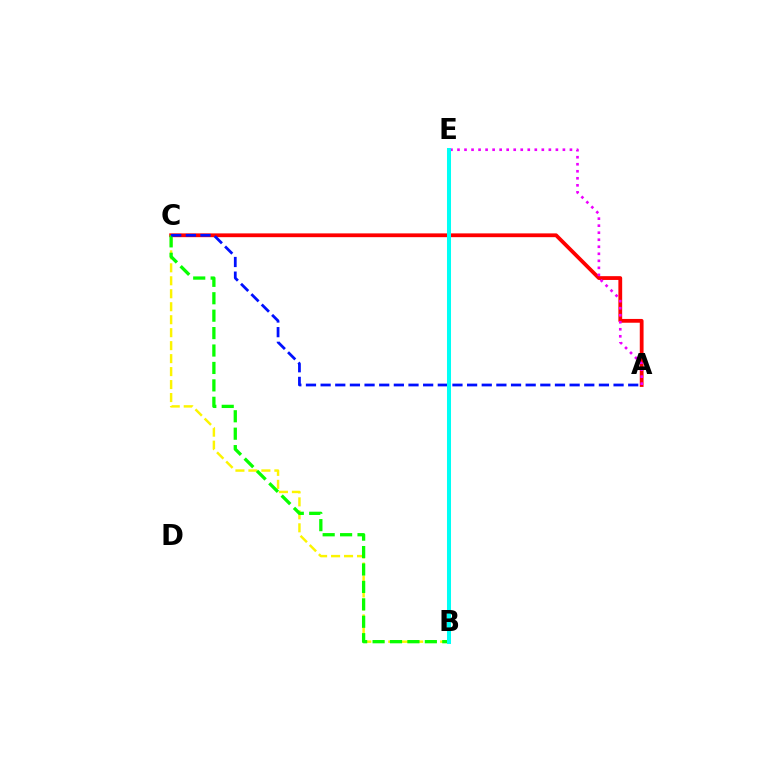{('A', 'C'): [{'color': '#ff0000', 'line_style': 'solid', 'thickness': 2.73}, {'color': '#0010ff', 'line_style': 'dashed', 'thickness': 1.99}], ('B', 'C'): [{'color': '#fcf500', 'line_style': 'dashed', 'thickness': 1.76}, {'color': '#08ff00', 'line_style': 'dashed', 'thickness': 2.37}], ('A', 'E'): [{'color': '#ee00ff', 'line_style': 'dotted', 'thickness': 1.91}], ('B', 'E'): [{'color': '#00fff6', 'line_style': 'solid', 'thickness': 2.89}]}